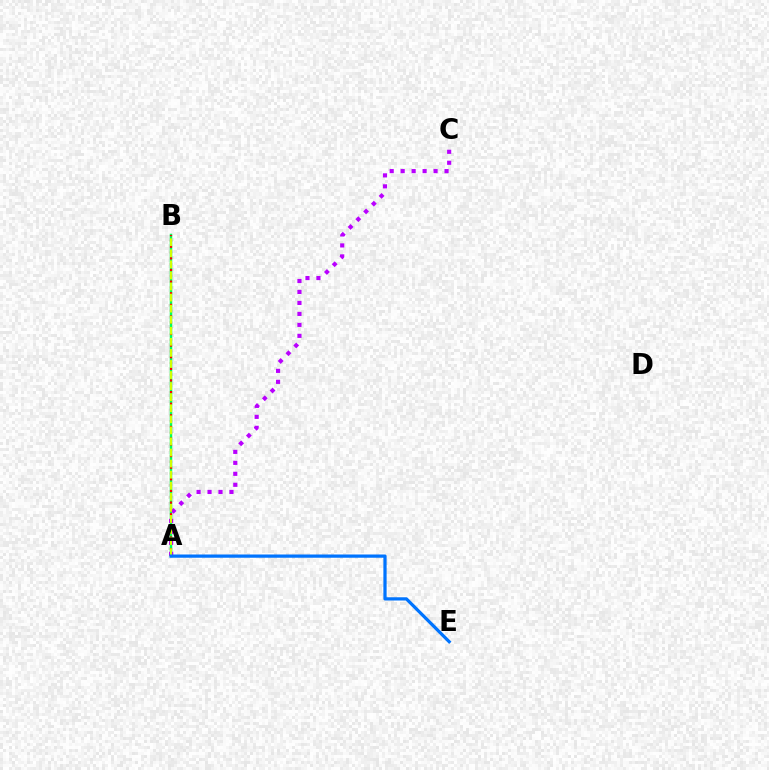{('A', 'B'): [{'color': '#00ff5c', 'line_style': 'solid', 'thickness': 1.79}, {'color': '#ff0000', 'line_style': 'dotted', 'thickness': 1.58}, {'color': '#d1ff00', 'line_style': 'dashed', 'thickness': 1.5}], ('A', 'C'): [{'color': '#b900ff', 'line_style': 'dotted', 'thickness': 2.98}], ('A', 'E'): [{'color': '#0074ff', 'line_style': 'solid', 'thickness': 2.33}]}